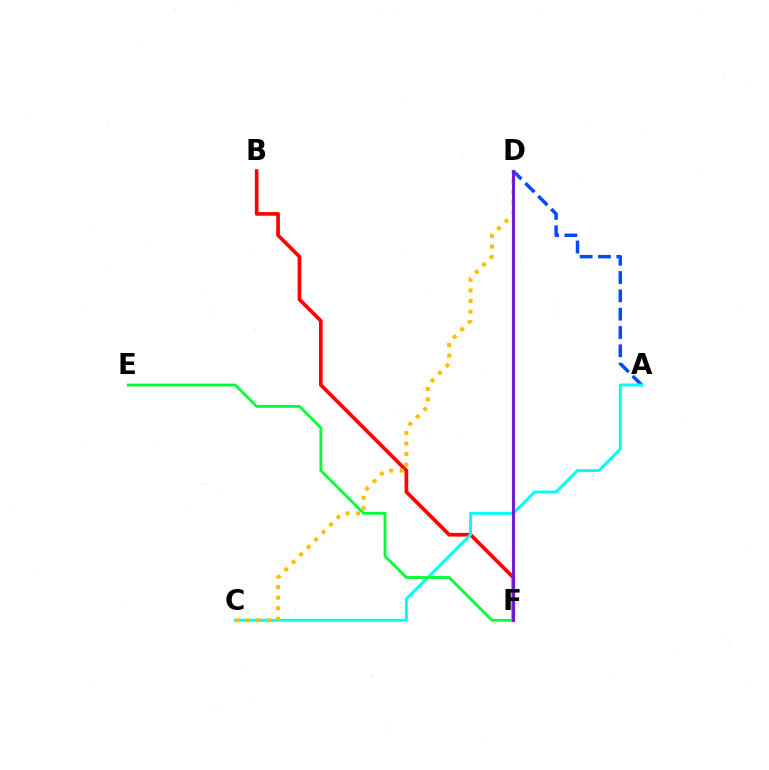{('A', 'D'): [{'color': '#004bff', 'line_style': 'dashed', 'thickness': 2.49}], ('B', 'F'): [{'color': '#ff0000', 'line_style': 'solid', 'thickness': 2.64}], ('A', 'C'): [{'color': '#00fff6', 'line_style': 'solid', 'thickness': 2.1}], ('D', 'F'): [{'color': '#ff00cf', 'line_style': 'solid', 'thickness': 1.52}, {'color': '#84ff00', 'line_style': 'solid', 'thickness': 2.24}, {'color': '#7200ff', 'line_style': 'solid', 'thickness': 1.96}], ('C', 'D'): [{'color': '#ffbd00', 'line_style': 'dotted', 'thickness': 2.87}], ('E', 'F'): [{'color': '#00ff39', 'line_style': 'solid', 'thickness': 2.03}]}